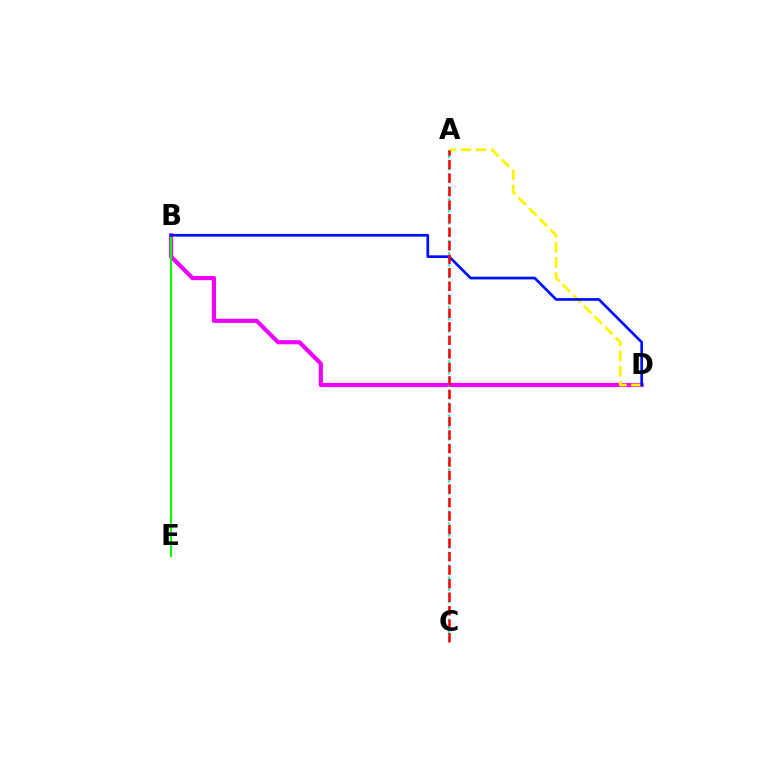{('B', 'D'): [{'color': '#ee00ff', 'line_style': 'solid', 'thickness': 3.0}, {'color': '#0010ff', 'line_style': 'solid', 'thickness': 1.95}], ('A', 'C'): [{'color': '#00fff6', 'line_style': 'dotted', 'thickness': 1.63}, {'color': '#ff0000', 'line_style': 'dashed', 'thickness': 1.84}], ('B', 'E'): [{'color': '#08ff00', 'line_style': 'solid', 'thickness': 1.52}], ('A', 'D'): [{'color': '#fcf500', 'line_style': 'dashed', 'thickness': 2.04}]}